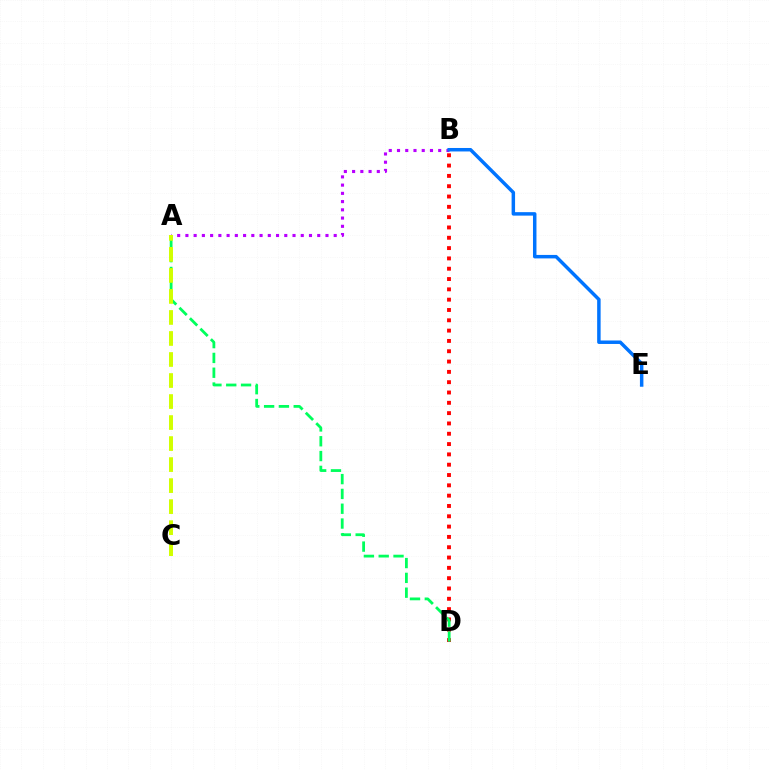{('A', 'B'): [{'color': '#b900ff', 'line_style': 'dotted', 'thickness': 2.24}], ('B', 'D'): [{'color': '#ff0000', 'line_style': 'dotted', 'thickness': 2.8}], ('A', 'D'): [{'color': '#00ff5c', 'line_style': 'dashed', 'thickness': 2.01}], ('A', 'C'): [{'color': '#d1ff00', 'line_style': 'dashed', 'thickness': 2.86}], ('B', 'E'): [{'color': '#0074ff', 'line_style': 'solid', 'thickness': 2.5}]}